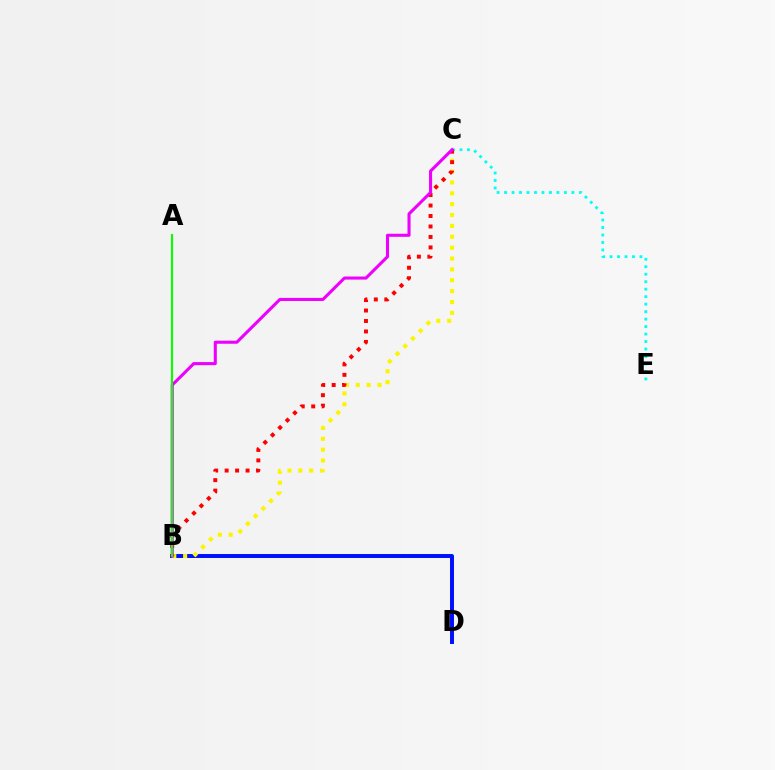{('C', 'E'): [{'color': '#00fff6', 'line_style': 'dotted', 'thickness': 2.03}], ('B', 'D'): [{'color': '#0010ff', 'line_style': 'solid', 'thickness': 2.85}], ('B', 'C'): [{'color': '#fcf500', 'line_style': 'dotted', 'thickness': 2.95}, {'color': '#ff0000', 'line_style': 'dotted', 'thickness': 2.84}, {'color': '#ee00ff', 'line_style': 'solid', 'thickness': 2.21}], ('A', 'B'): [{'color': '#08ff00', 'line_style': 'solid', 'thickness': 1.52}]}